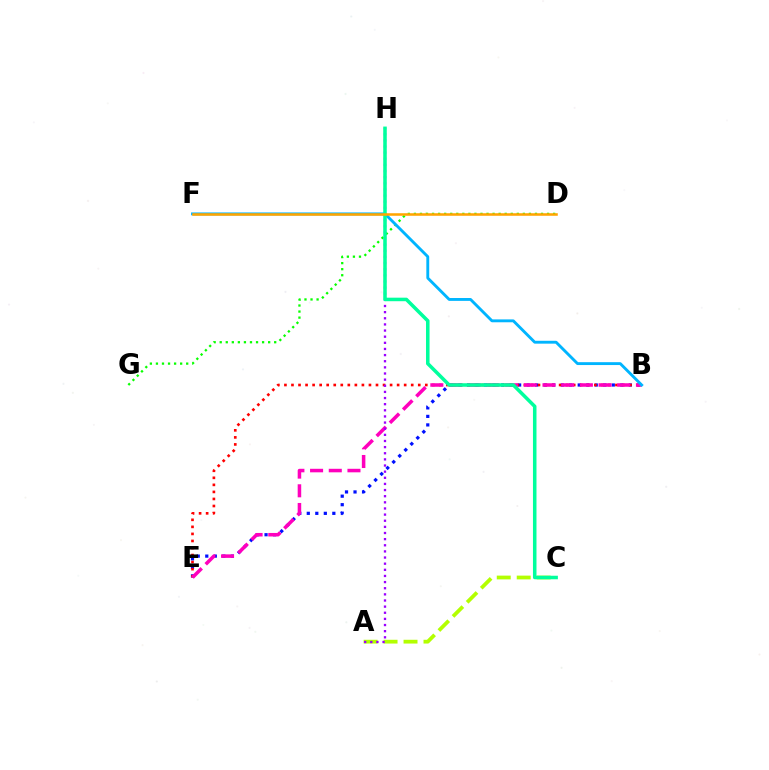{('A', 'C'): [{'color': '#b3ff00', 'line_style': 'dashed', 'thickness': 2.71}], ('B', 'E'): [{'color': '#0010ff', 'line_style': 'dotted', 'thickness': 2.31}, {'color': '#ff0000', 'line_style': 'dotted', 'thickness': 1.91}, {'color': '#ff00bd', 'line_style': 'dashed', 'thickness': 2.54}], ('D', 'G'): [{'color': '#08ff00', 'line_style': 'dotted', 'thickness': 1.64}], ('B', 'F'): [{'color': '#00b5ff', 'line_style': 'solid', 'thickness': 2.07}], ('A', 'H'): [{'color': '#9b00ff', 'line_style': 'dotted', 'thickness': 1.67}], ('C', 'H'): [{'color': '#00ff9d', 'line_style': 'solid', 'thickness': 2.54}], ('D', 'F'): [{'color': '#ffa500', 'line_style': 'solid', 'thickness': 1.84}]}